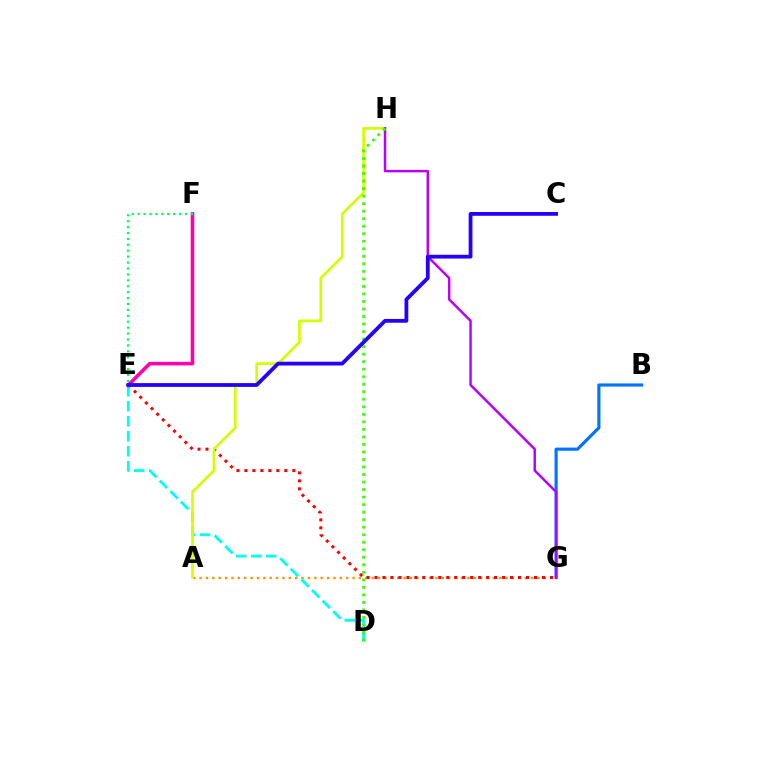{('A', 'G'): [{'color': '#ff9400', 'line_style': 'dotted', 'thickness': 1.73}], ('E', 'G'): [{'color': '#ff0000', 'line_style': 'dotted', 'thickness': 2.17}], ('D', 'E'): [{'color': '#00fff6', 'line_style': 'dashed', 'thickness': 2.04}], ('A', 'H'): [{'color': '#d1ff00', 'line_style': 'solid', 'thickness': 1.93}], ('B', 'G'): [{'color': '#0074ff', 'line_style': 'solid', 'thickness': 2.27}], ('G', 'H'): [{'color': '#b900ff', 'line_style': 'solid', 'thickness': 1.77}], ('E', 'F'): [{'color': '#ff00ac', 'line_style': 'solid', 'thickness': 2.57}, {'color': '#00ff5c', 'line_style': 'dotted', 'thickness': 1.61}], ('D', 'H'): [{'color': '#3dff00', 'line_style': 'dotted', 'thickness': 2.04}], ('C', 'E'): [{'color': '#2500ff', 'line_style': 'solid', 'thickness': 2.72}]}